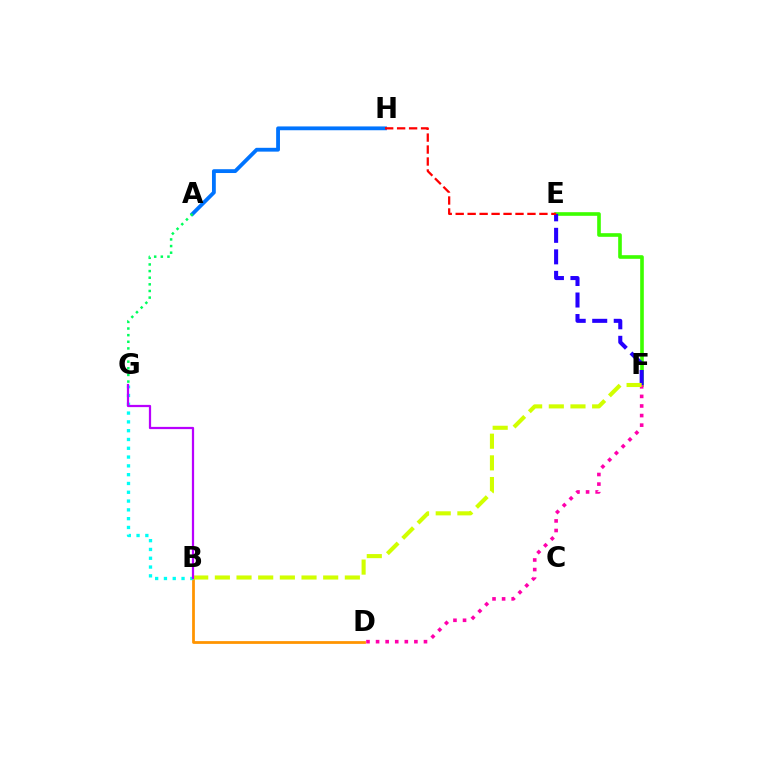{('E', 'F'): [{'color': '#3dff00', 'line_style': 'solid', 'thickness': 2.62}, {'color': '#2500ff', 'line_style': 'dashed', 'thickness': 2.92}], ('B', 'D'): [{'color': '#ff9400', 'line_style': 'solid', 'thickness': 1.99}], ('A', 'H'): [{'color': '#0074ff', 'line_style': 'solid', 'thickness': 2.75}], ('B', 'G'): [{'color': '#00fff6', 'line_style': 'dotted', 'thickness': 2.39}, {'color': '#b900ff', 'line_style': 'solid', 'thickness': 1.61}], ('D', 'F'): [{'color': '#ff00ac', 'line_style': 'dotted', 'thickness': 2.6}], ('A', 'G'): [{'color': '#00ff5c', 'line_style': 'dotted', 'thickness': 1.8}], ('B', 'F'): [{'color': '#d1ff00', 'line_style': 'dashed', 'thickness': 2.94}], ('E', 'H'): [{'color': '#ff0000', 'line_style': 'dashed', 'thickness': 1.63}]}